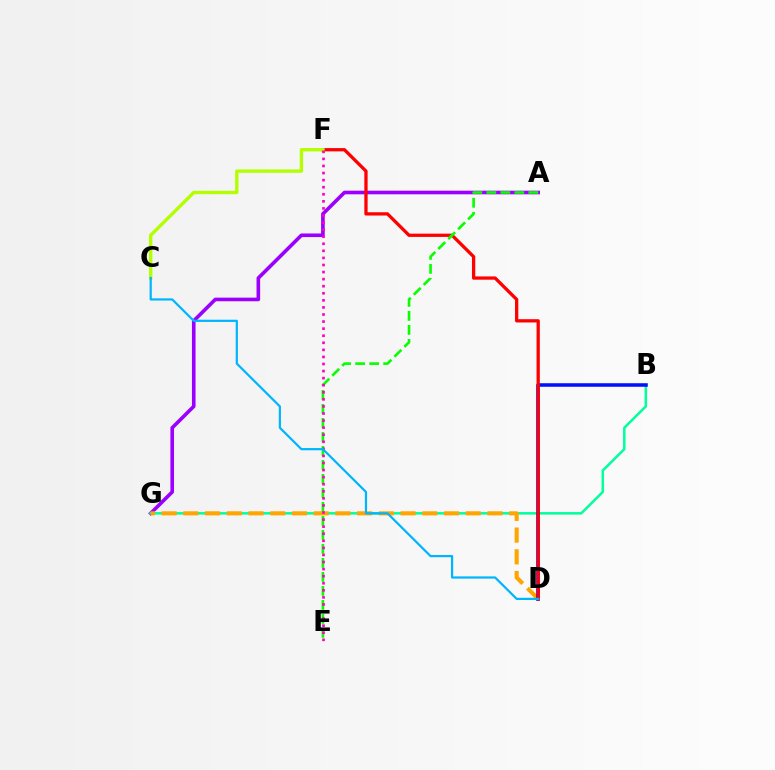{('A', 'G'): [{'color': '#9b00ff', 'line_style': 'solid', 'thickness': 2.6}], ('B', 'G'): [{'color': '#00ff9d', 'line_style': 'solid', 'thickness': 1.81}], ('D', 'G'): [{'color': '#ffa500', 'line_style': 'dashed', 'thickness': 2.95}], ('B', 'D'): [{'color': '#0010ff', 'line_style': 'solid', 'thickness': 2.55}], ('D', 'F'): [{'color': '#ff0000', 'line_style': 'solid', 'thickness': 2.36}], ('C', 'F'): [{'color': '#b3ff00', 'line_style': 'solid', 'thickness': 2.42}], ('A', 'E'): [{'color': '#08ff00', 'line_style': 'dashed', 'thickness': 1.9}], ('E', 'F'): [{'color': '#ff00bd', 'line_style': 'dotted', 'thickness': 1.92}], ('C', 'D'): [{'color': '#00b5ff', 'line_style': 'solid', 'thickness': 1.59}]}